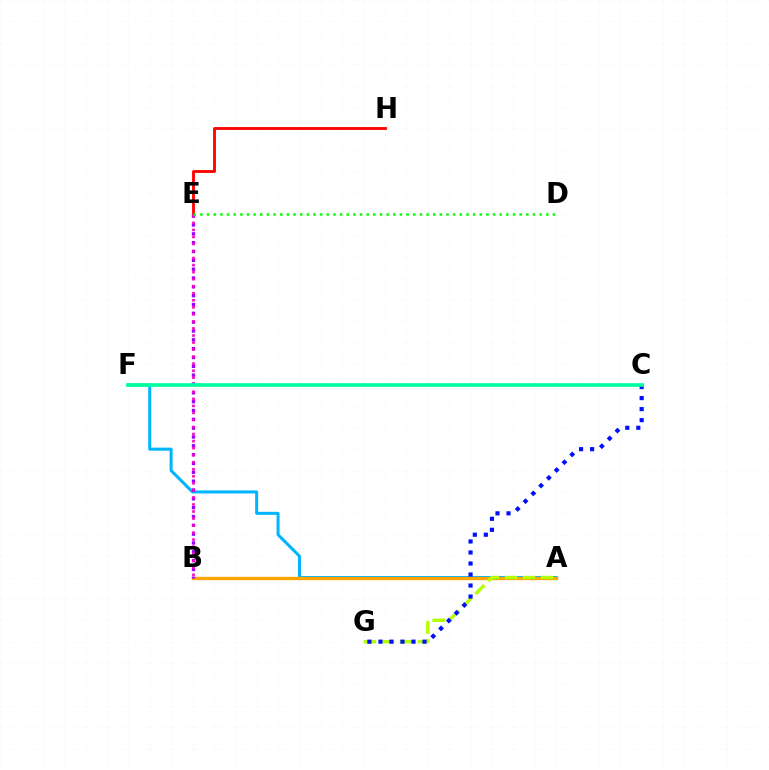{('A', 'F'): [{'color': '#00b5ff', 'line_style': 'solid', 'thickness': 2.18}], ('A', 'B'): [{'color': '#ffa500', 'line_style': 'solid', 'thickness': 2.39}], ('A', 'G'): [{'color': '#b3ff00', 'line_style': 'dashed', 'thickness': 2.45}], ('E', 'H'): [{'color': '#ff0000', 'line_style': 'solid', 'thickness': 2.04}], ('C', 'G'): [{'color': '#0010ff', 'line_style': 'dotted', 'thickness': 2.99}], ('B', 'E'): [{'color': '#9b00ff', 'line_style': 'dotted', 'thickness': 2.4}, {'color': '#ff00bd', 'line_style': 'dotted', 'thickness': 1.91}], ('C', 'F'): [{'color': '#00ff9d', 'line_style': 'solid', 'thickness': 2.63}], ('D', 'E'): [{'color': '#08ff00', 'line_style': 'dotted', 'thickness': 1.81}]}